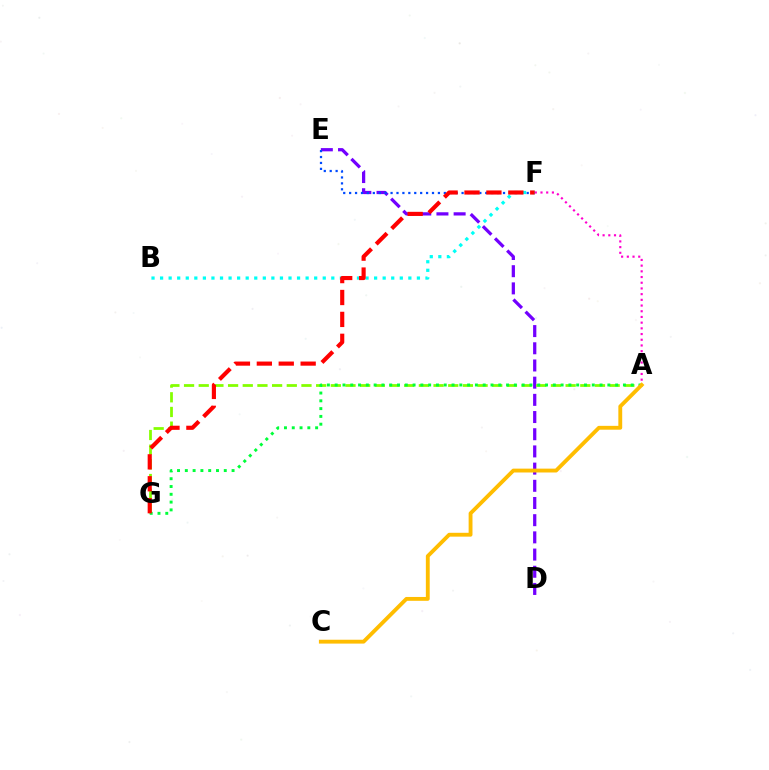{('D', 'E'): [{'color': '#7200ff', 'line_style': 'dashed', 'thickness': 2.34}], ('A', 'F'): [{'color': '#ff00cf', 'line_style': 'dotted', 'thickness': 1.55}], ('E', 'F'): [{'color': '#004bff', 'line_style': 'dotted', 'thickness': 1.61}], ('A', 'G'): [{'color': '#84ff00', 'line_style': 'dashed', 'thickness': 1.99}, {'color': '#00ff39', 'line_style': 'dotted', 'thickness': 2.12}], ('B', 'F'): [{'color': '#00fff6', 'line_style': 'dotted', 'thickness': 2.33}], ('F', 'G'): [{'color': '#ff0000', 'line_style': 'dashed', 'thickness': 2.98}], ('A', 'C'): [{'color': '#ffbd00', 'line_style': 'solid', 'thickness': 2.77}]}